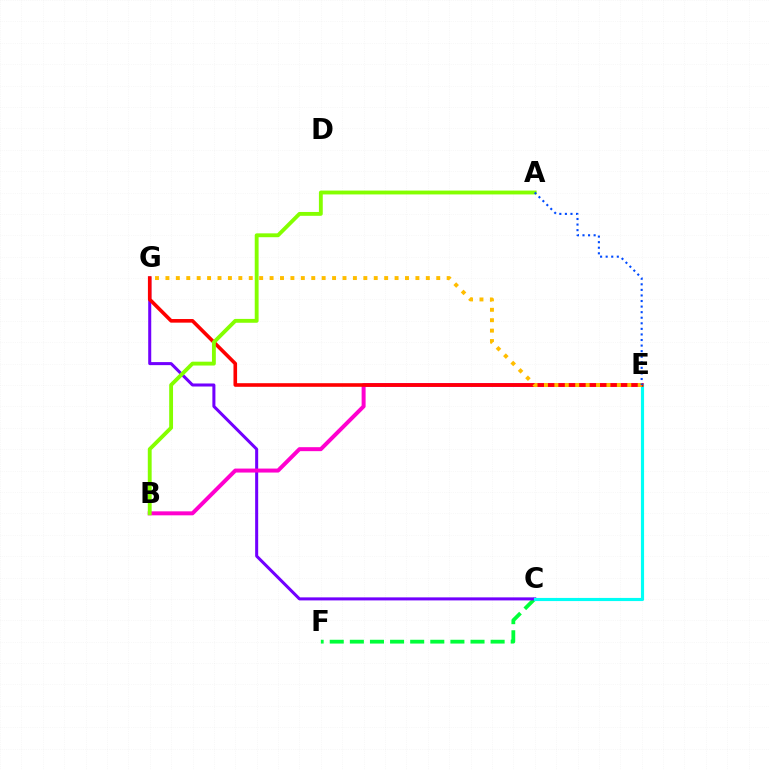{('C', 'F'): [{'color': '#00ff39', 'line_style': 'dashed', 'thickness': 2.73}], ('C', 'G'): [{'color': '#7200ff', 'line_style': 'solid', 'thickness': 2.18}], ('B', 'E'): [{'color': '#ff00cf', 'line_style': 'solid', 'thickness': 2.86}], ('C', 'E'): [{'color': '#00fff6', 'line_style': 'solid', 'thickness': 2.26}], ('E', 'G'): [{'color': '#ff0000', 'line_style': 'solid', 'thickness': 2.6}, {'color': '#ffbd00', 'line_style': 'dotted', 'thickness': 2.83}], ('A', 'B'): [{'color': '#84ff00', 'line_style': 'solid', 'thickness': 2.78}], ('A', 'E'): [{'color': '#004bff', 'line_style': 'dotted', 'thickness': 1.51}]}